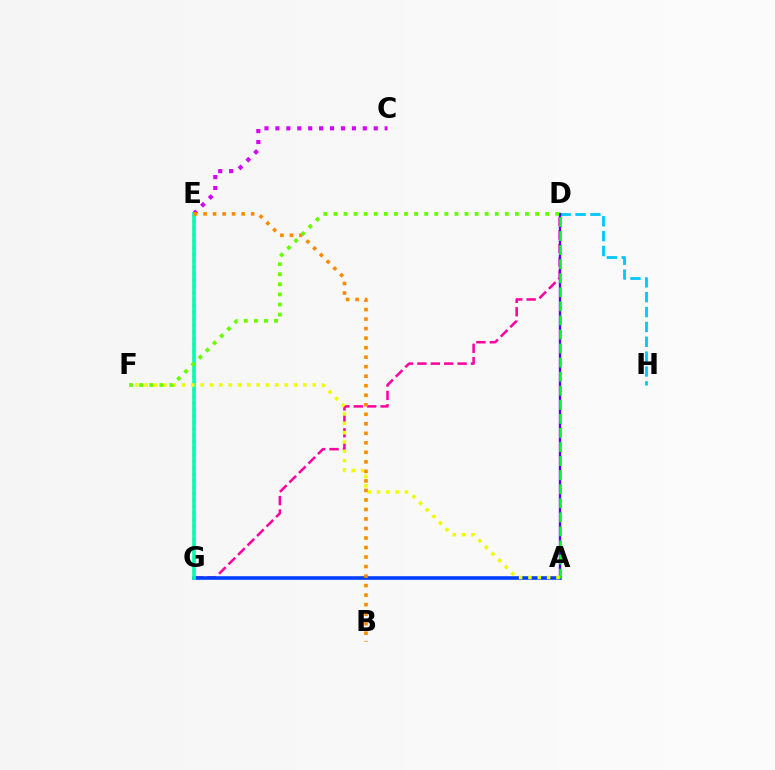{('D', 'H'): [{'color': '#00c7ff', 'line_style': 'dashed', 'thickness': 2.02}], ('D', 'G'): [{'color': '#ff00a0', 'line_style': 'dashed', 'thickness': 1.82}], ('A', 'D'): [{'color': '#4f00ff', 'line_style': 'solid', 'thickness': 1.72}, {'color': '#00ff27', 'line_style': 'dashed', 'thickness': 1.91}], ('A', 'G'): [{'color': '#003fff', 'line_style': 'solid', 'thickness': 2.59}], ('E', 'G'): [{'color': '#ff0000', 'line_style': 'dotted', 'thickness': 1.76}, {'color': '#00ffaf', 'line_style': 'solid', 'thickness': 2.58}], ('C', 'E'): [{'color': '#d600ff', 'line_style': 'dotted', 'thickness': 2.97}], ('A', 'F'): [{'color': '#eeff00', 'line_style': 'dotted', 'thickness': 2.54}], ('B', 'E'): [{'color': '#ff8800', 'line_style': 'dotted', 'thickness': 2.59}], ('D', 'F'): [{'color': '#66ff00', 'line_style': 'dotted', 'thickness': 2.74}]}